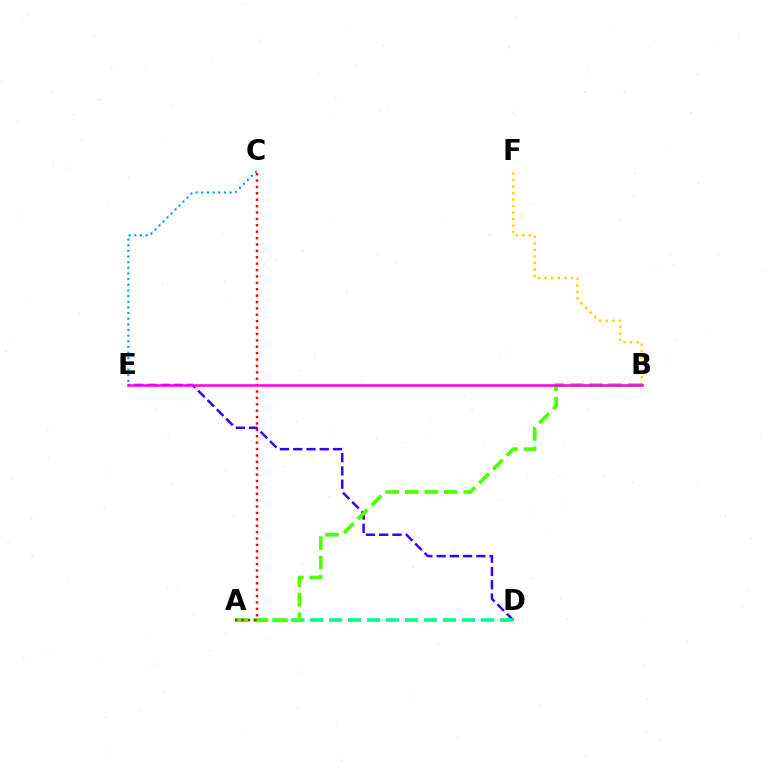{('D', 'E'): [{'color': '#3700ff', 'line_style': 'dashed', 'thickness': 1.8}], ('B', 'F'): [{'color': '#ffd500', 'line_style': 'dotted', 'thickness': 1.77}], ('A', 'D'): [{'color': '#00ff86', 'line_style': 'dashed', 'thickness': 2.58}], ('A', 'B'): [{'color': '#4fff00', 'line_style': 'dashed', 'thickness': 2.65}], ('A', 'C'): [{'color': '#ff0000', 'line_style': 'dotted', 'thickness': 1.74}], ('B', 'E'): [{'color': '#ff00ed', 'line_style': 'solid', 'thickness': 1.86}], ('C', 'E'): [{'color': '#009eff', 'line_style': 'dotted', 'thickness': 1.53}]}